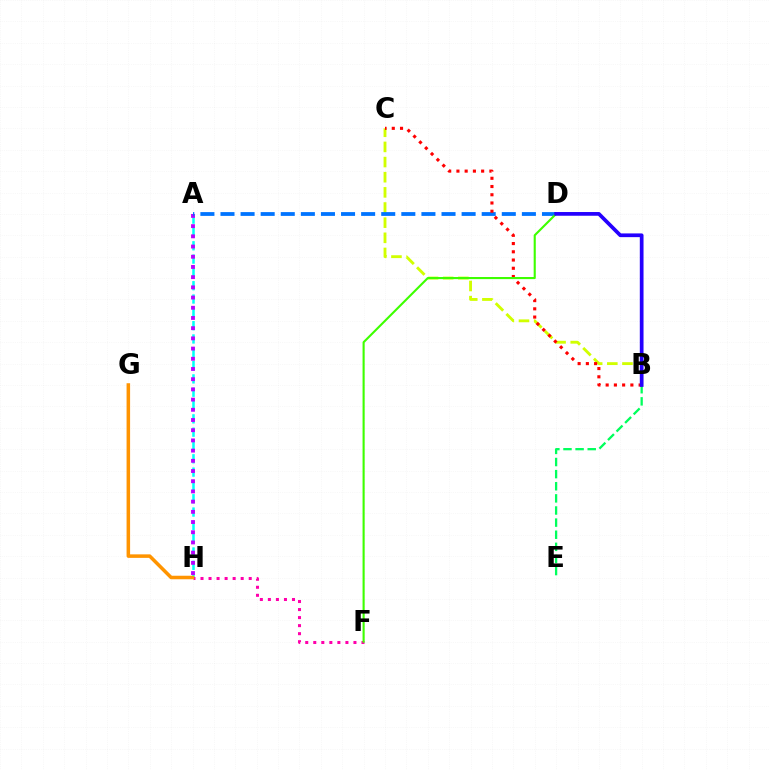{('B', 'E'): [{'color': '#00ff5c', 'line_style': 'dashed', 'thickness': 1.65}], ('A', 'H'): [{'color': '#00fff6', 'line_style': 'dashed', 'thickness': 1.81}, {'color': '#b900ff', 'line_style': 'dotted', 'thickness': 2.77}], ('B', 'C'): [{'color': '#d1ff00', 'line_style': 'dashed', 'thickness': 2.06}, {'color': '#ff0000', 'line_style': 'dotted', 'thickness': 2.24}], ('A', 'D'): [{'color': '#0074ff', 'line_style': 'dashed', 'thickness': 2.73}], ('F', 'H'): [{'color': '#ff00ac', 'line_style': 'dotted', 'thickness': 2.18}], ('D', 'F'): [{'color': '#3dff00', 'line_style': 'solid', 'thickness': 1.52}], ('B', 'D'): [{'color': '#2500ff', 'line_style': 'solid', 'thickness': 2.68}], ('G', 'H'): [{'color': '#ff9400', 'line_style': 'solid', 'thickness': 2.54}]}